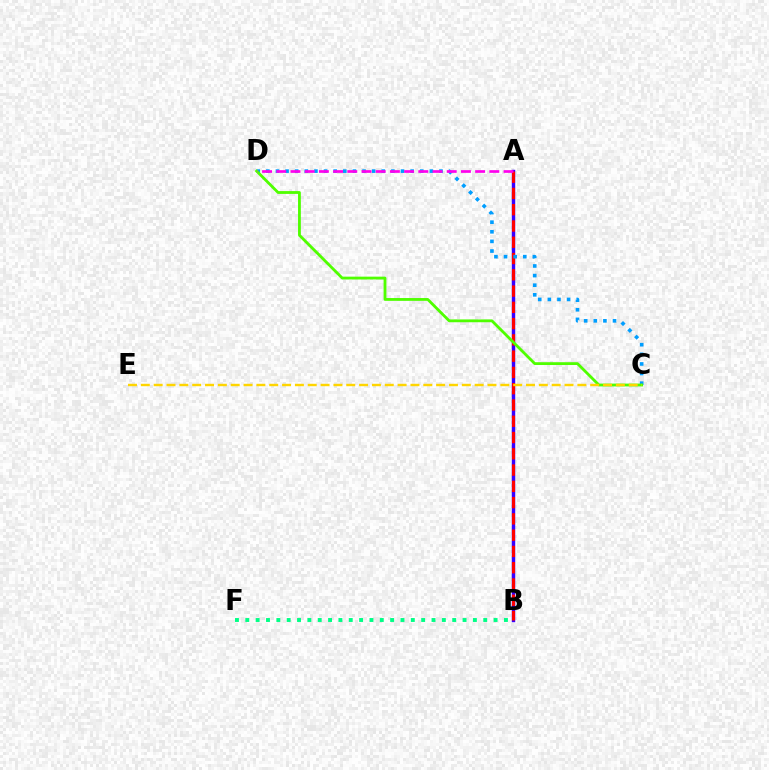{('A', 'B'): [{'color': '#3700ff', 'line_style': 'solid', 'thickness': 2.46}, {'color': '#ff0000', 'line_style': 'dashed', 'thickness': 2.21}], ('C', 'D'): [{'color': '#009eff', 'line_style': 'dotted', 'thickness': 2.61}, {'color': '#4fff00', 'line_style': 'solid', 'thickness': 2.02}], ('A', 'D'): [{'color': '#ff00ed', 'line_style': 'dashed', 'thickness': 1.93}], ('C', 'E'): [{'color': '#ffd500', 'line_style': 'dashed', 'thickness': 1.74}], ('B', 'F'): [{'color': '#00ff86', 'line_style': 'dotted', 'thickness': 2.81}]}